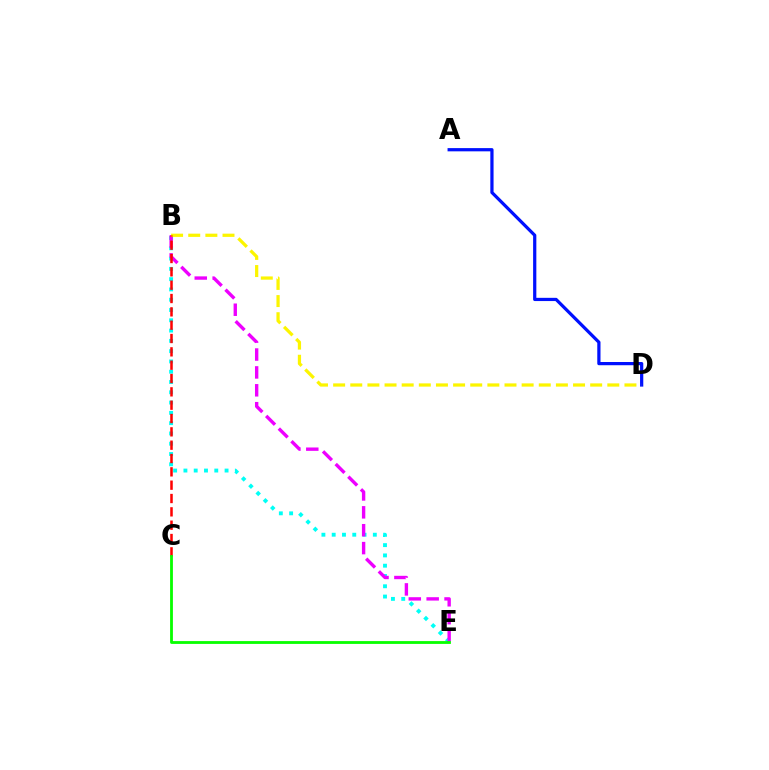{('A', 'D'): [{'color': '#0010ff', 'line_style': 'solid', 'thickness': 2.32}], ('B', 'E'): [{'color': '#00fff6', 'line_style': 'dotted', 'thickness': 2.79}, {'color': '#ee00ff', 'line_style': 'dashed', 'thickness': 2.43}], ('B', 'D'): [{'color': '#fcf500', 'line_style': 'dashed', 'thickness': 2.33}], ('B', 'C'): [{'color': '#ff0000', 'line_style': 'dashed', 'thickness': 1.81}], ('C', 'E'): [{'color': '#08ff00', 'line_style': 'solid', 'thickness': 2.03}]}